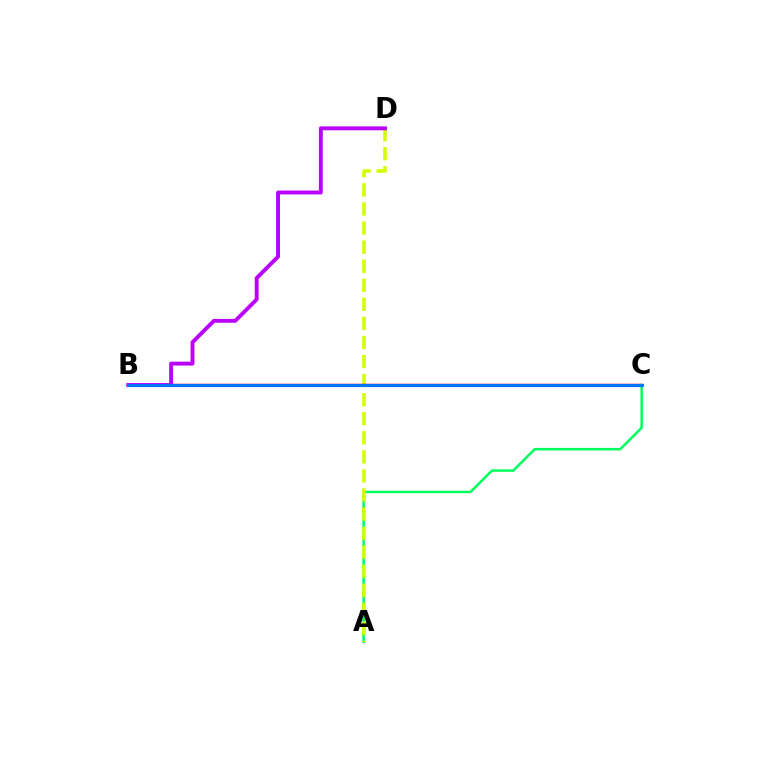{('A', 'C'): [{'color': '#00ff5c', 'line_style': 'solid', 'thickness': 1.8}], ('A', 'D'): [{'color': '#d1ff00', 'line_style': 'dashed', 'thickness': 2.59}], ('B', 'C'): [{'color': '#ff0000', 'line_style': 'solid', 'thickness': 1.8}, {'color': '#0074ff', 'line_style': 'solid', 'thickness': 2.21}], ('B', 'D'): [{'color': '#b900ff', 'line_style': 'solid', 'thickness': 2.8}]}